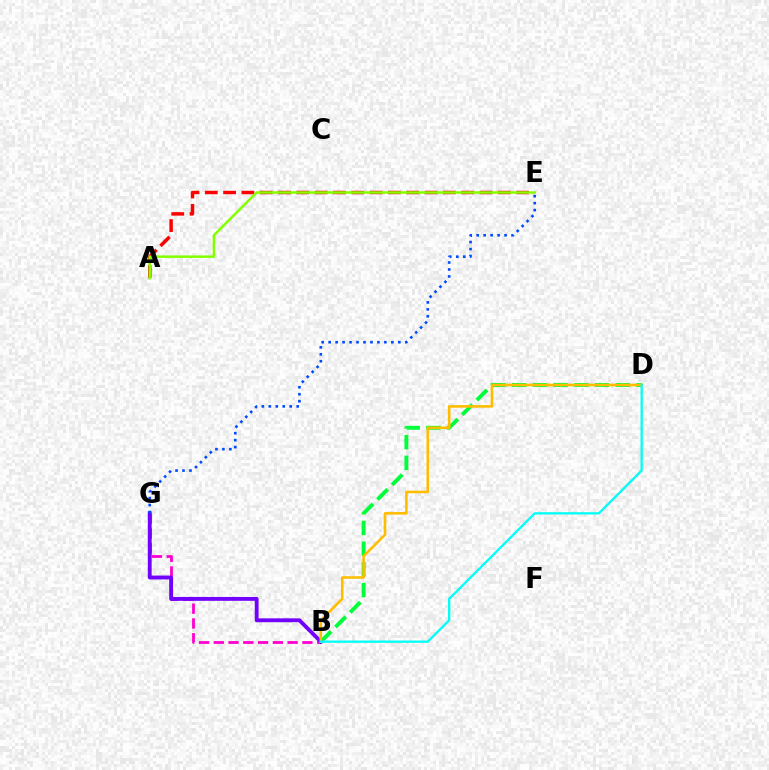{('B', 'D'): [{'color': '#00ff39', 'line_style': 'dashed', 'thickness': 2.81}, {'color': '#ffbd00', 'line_style': 'solid', 'thickness': 1.86}, {'color': '#00fff6', 'line_style': 'solid', 'thickness': 1.66}], ('B', 'G'): [{'color': '#ff00cf', 'line_style': 'dashed', 'thickness': 2.01}, {'color': '#7200ff', 'line_style': 'solid', 'thickness': 2.78}], ('E', 'G'): [{'color': '#004bff', 'line_style': 'dotted', 'thickness': 1.89}], ('A', 'E'): [{'color': '#ff0000', 'line_style': 'dashed', 'thickness': 2.49}, {'color': '#84ff00', 'line_style': 'solid', 'thickness': 1.8}]}